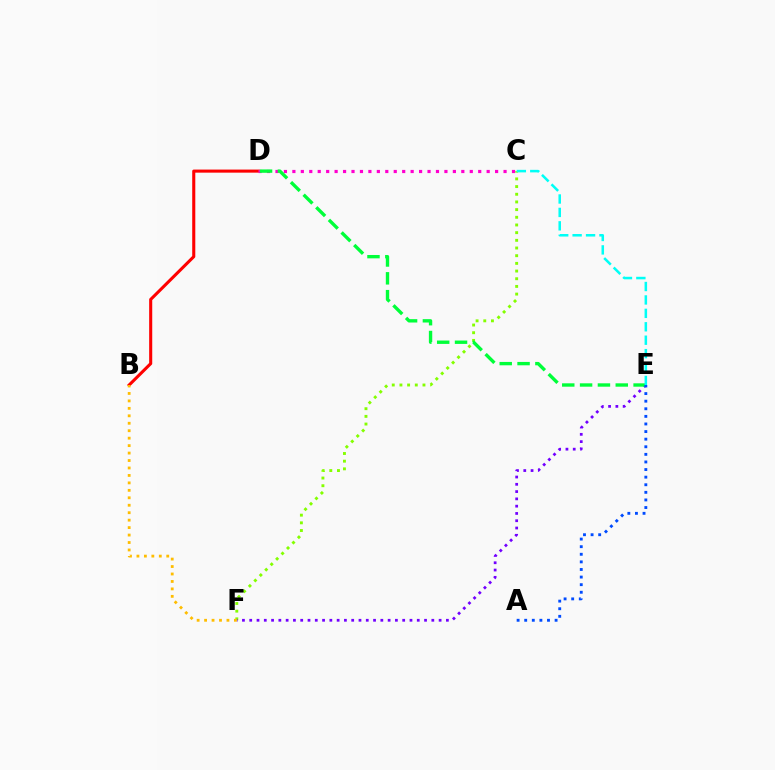{('C', 'F'): [{'color': '#84ff00', 'line_style': 'dotted', 'thickness': 2.09}], ('E', 'F'): [{'color': '#7200ff', 'line_style': 'dotted', 'thickness': 1.98}], ('B', 'D'): [{'color': '#ff0000', 'line_style': 'solid', 'thickness': 2.21}], ('C', 'D'): [{'color': '#ff00cf', 'line_style': 'dotted', 'thickness': 2.3}], ('D', 'E'): [{'color': '#00ff39', 'line_style': 'dashed', 'thickness': 2.42}], ('A', 'E'): [{'color': '#004bff', 'line_style': 'dotted', 'thickness': 2.06}], ('C', 'E'): [{'color': '#00fff6', 'line_style': 'dashed', 'thickness': 1.82}], ('B', 'F'): [{'color': '#ffbd00', 'line_style': 'dotted', 'thickness': 2.03}]}